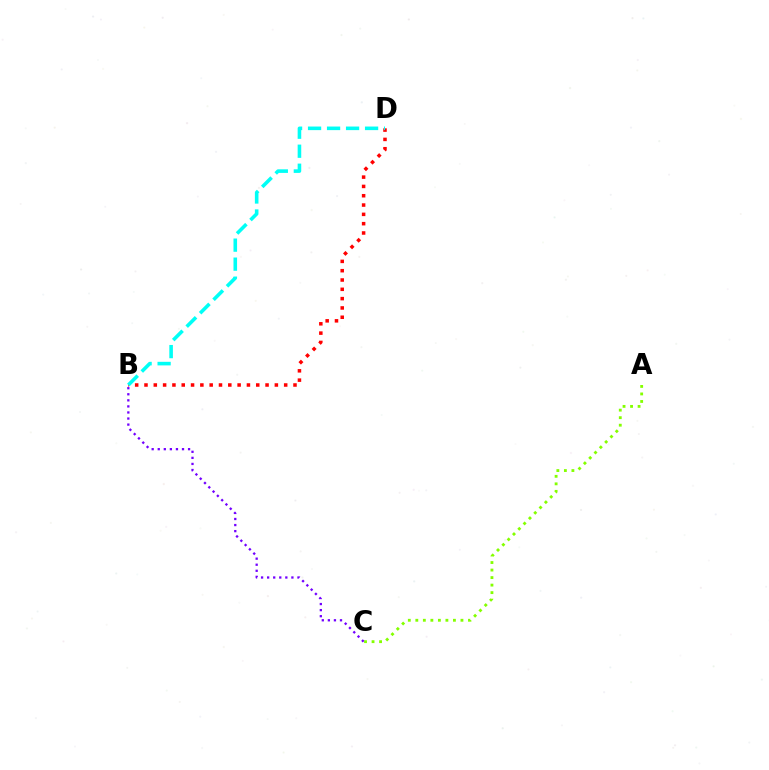{('A', 'C'): [{'color': '#84ff00', 'line_style': 'dotted', 'thickness': 2.04}], ('B', 'D'): [{'color': '#ff0000', 'line_style': 'dotted', 'thickness': 2.53}, {'color': '#00fff6', 'line_style': 'dashed', 'thickness': 2.58}], ('B', 'C'): [{'color': '#7200ff', 'line_style': 'dotted', 'thickness': 1.65}]}